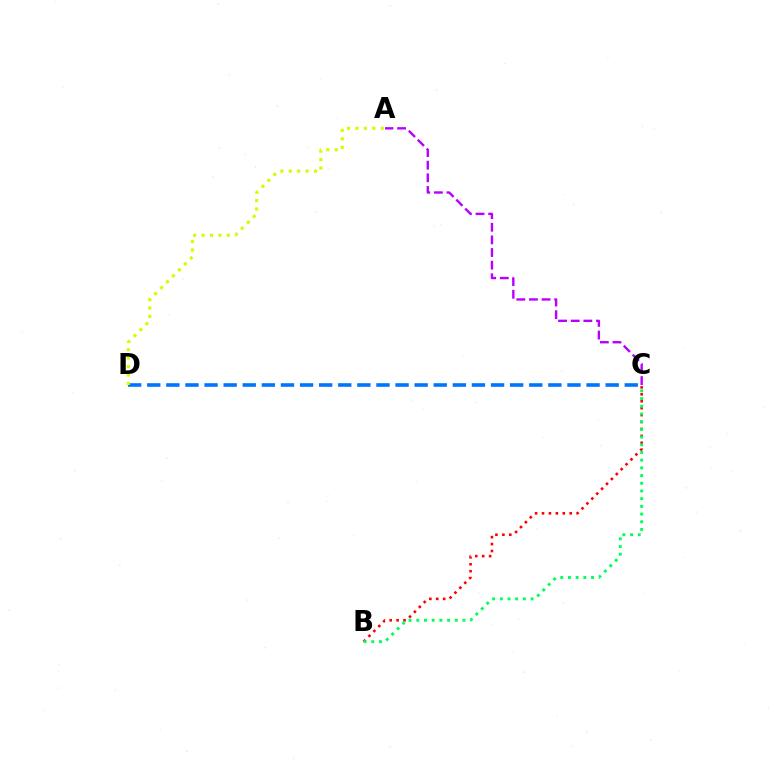{('B', 'C'): [{'color': '#ff0000', 'line_style': 'dotted', 'thickness': 1.88}, {'color': '#00ff5c', 'line_style': 'dotted', 'thickness': 2.09}], ('C', 'D'): [{'color': '#0074ff', 'line_style': 'dashed', 'thickness': 2.59}], ('A', 'C'): [{'color': '#b900ff', 'line_style': 'dashed', 'thickness': 1.72}], ('A', 'D'): [{'color': '#d1ff00', 'line_style': 'dotted', 'thickness': 2.29}]}